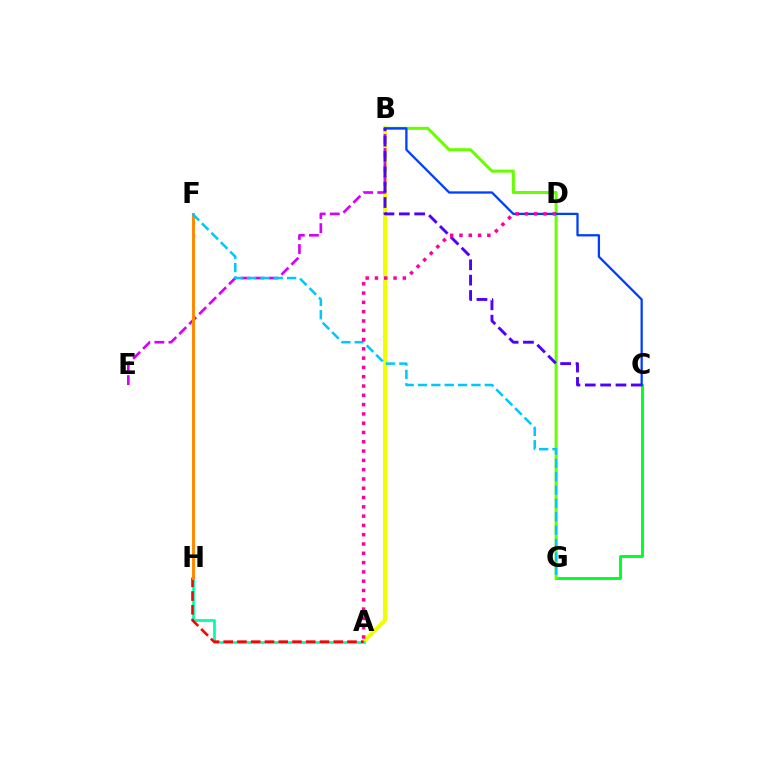{('A', 'B'): [{'color': '#eeff00', 'line_style': 'solid', 'thickness': 2.86}], ('C', 'G'): [{'color': '#00ff27', 'line_style': 'solid', 'thickness': 2.1}], ('B', 'G'): [{'color': '#66ff00', 'line_style': 'solid', 'thickness': 2.17}], ('A', 'H'): [{'color': '#00ffaf', 'line_style': 'solid', 'thickness': 2.0}, {'color': '#ff0000', 'line_style': 'dashed', 'thickness': 1.87}], ('B', 'E'): [{'color': '#d600ff', 'line_style': 'dashed', 'thickness': 1.91}], ('B', 'C'): [{'color': '#003fff', 'line_style': 'solid', 'thickness': 1.64}, {'color': '#4f00ff', 'line_style': 'dashed', 'thickness': 2.08}], ('F', 'H'): [{'color': '#ff8800', 'line_style': 'solid', 'thickness': 2.12}], ('F', 'G'): [{'color': '#00c7ff', 'line_style': 'dashed', 'thickness': 1.81}], ('A', 'D'): [{'color': '#ff00a0', 'line_style': 'dotted', 'thickness': 2.53}]}